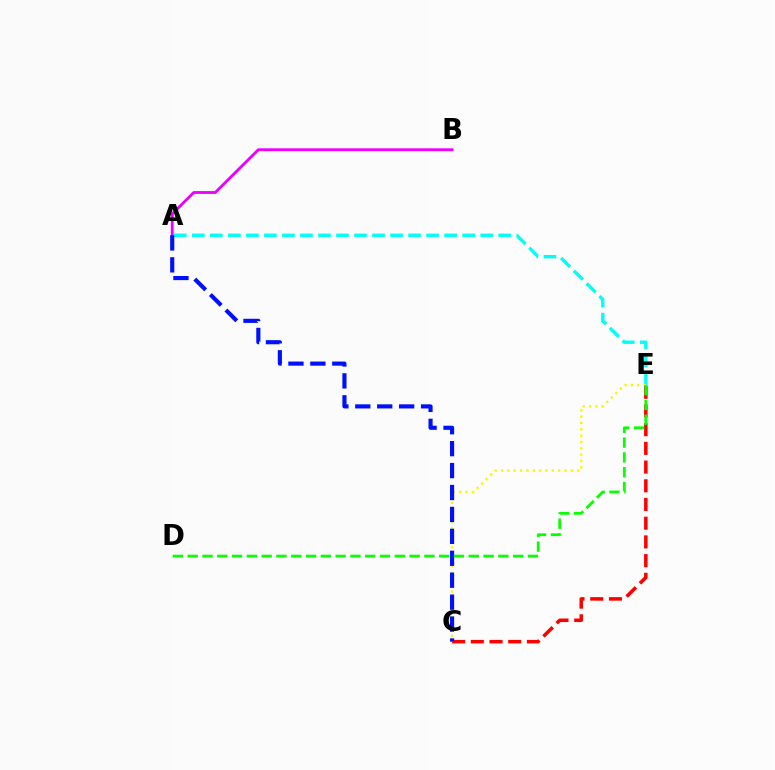{('A', 'E'): [{'color': '#00fff6', 'line_style': 'dashed', 'thickness': 2.45}], ('A', 'B'): [{'color': '#ee00ff', 'line_style': 'solid', 'thickness': 2.05}], ('C', 'E'): [{'color': '#ff0000', 'line_style': 'dashed', 'thickness': 2.54}, {'color': '#fcf500', 'line_style': 'dotted', 'thickness': 1.72}], ('A', 'C'): [{'color': '#0010ff', 'line_style': 'dashed', 'thickness': 2.98}], ('D', 'E'): [{'color': '#08ff00', 'line_style': 'dashed', 'thickness': 2.01}]}